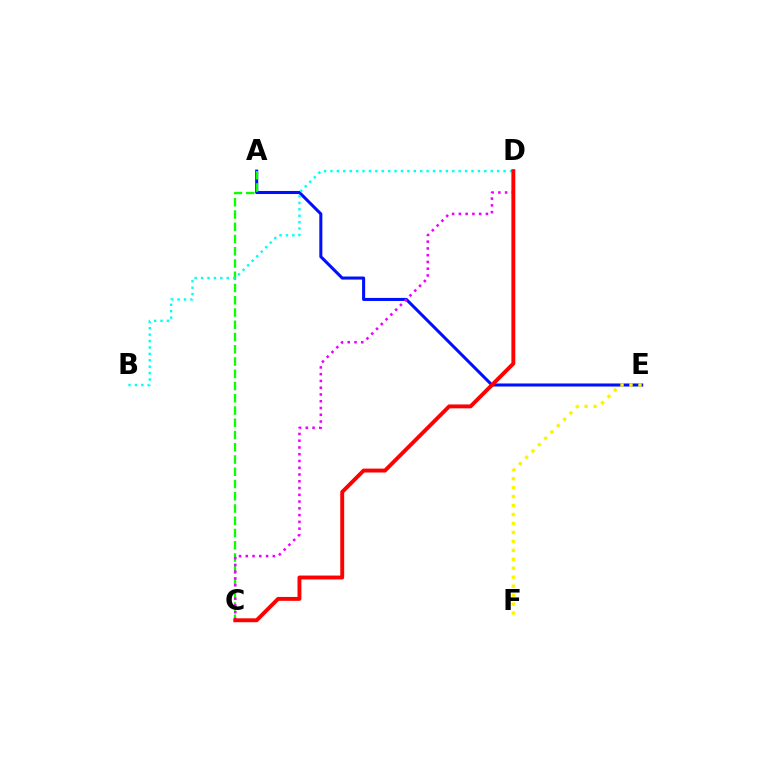{('A', 'E'): [{'color': '#0010ff', 'line_style': 'solid', 'thickness': 2.19}], ('A', 'C'): [{'color': '#08ff00', 'line_style': 'dashed', 'thickness': 1.66}], ('E', 'F'): [{'color': '#fcf500', 'line_style': 'dotted', 'thickness': 2.43}], ('C', 'D'): [{'color': '#ee00ff', 'line_style': 'dotted', 'thickness': 1.84}, {'color': '#ff0000', 'line_style': 'solid', 'thickness': 2.8}], ('B', 'D'): [{'color': '#00fff6', 'line_style': 'dotted', 'thickness': 1.74}]}